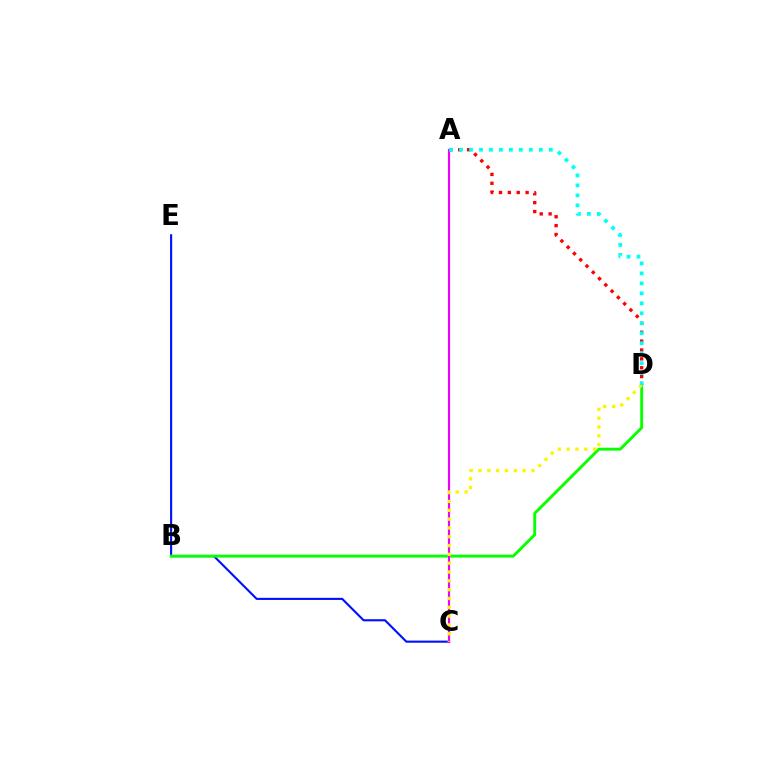{('A', 'D'): [{'color': '#ff0000', 'line_style': 'dotted', 'thickness': 2.41}, {'color': '#00fff6', 'line_style': 'dotted', 'thickness': 2.71}], ('C', 'E'): [{'color': '#0010ff', 'line_style': 'solid', 'thickness': 1.52}], ('B', 'D'): [{'color': '#08ff00', 'line_style': 'solid', 'thickness': 2.08}], ('A', 'C'): [{'color': '#ee00ff', 'line_style': 'solid', 'thickness': 1.54}], ('C', 'D'): [{'color': '#fcf500', 'line_style': 'dotted', 'thickness': 2.4}]}